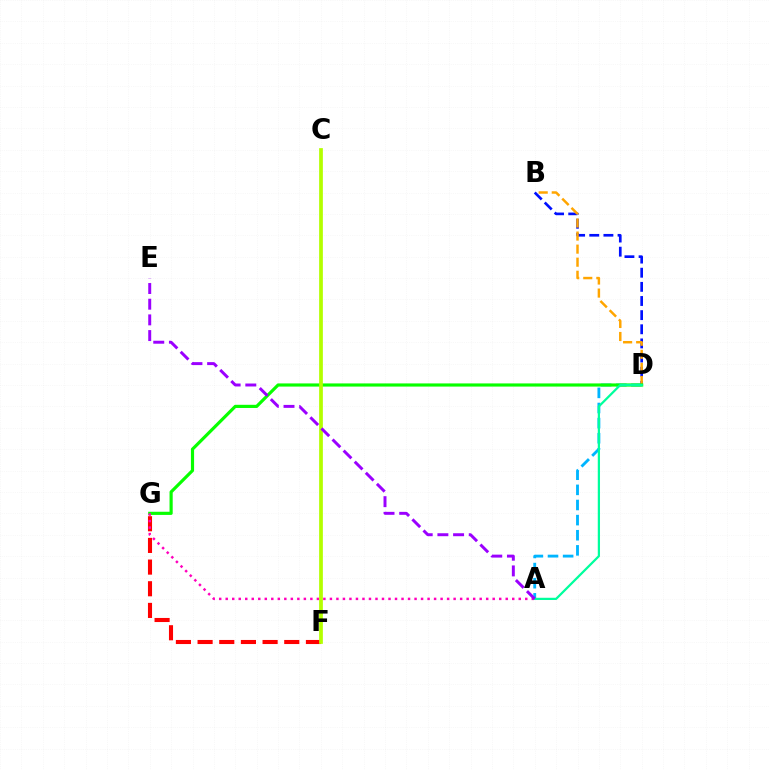{('F', 'G'): [{'color': '#ff0000', 'line_style': 'dashed', 'thickness': 2.94}], ('B', 'D'): [{'color': '#0010ff', 'line_style': 'dashed', 'thickness': 1.92}, {'color': '#ffa500', 'line_style': 'dashed', 'thickness': 1.78}], ('A', 'D'): [{'color': '#00b5ff', 'line_style': 'dashed', 'thickness': 2.05}, {'color': '#00ff9d', 'line_style': 'solid', 'thickness': 1.61}], ('D', 'G'): [{'color': '#08ff00', 'line_style': 'solid', 'thickness': 2.28}], ('A', 'G'): [{'color': '#ff00bd', 'line_style': 'dotted', 'thickness': 1.77}], ('C', 'F'): [{'color': '#b3ff00', 'line_style': 'solid', 'thickness': 2.69}], ('A', 'E'): [{'color': '#9b00ff', 'line_style': 'dashed', 'thickness': 2.13}]}